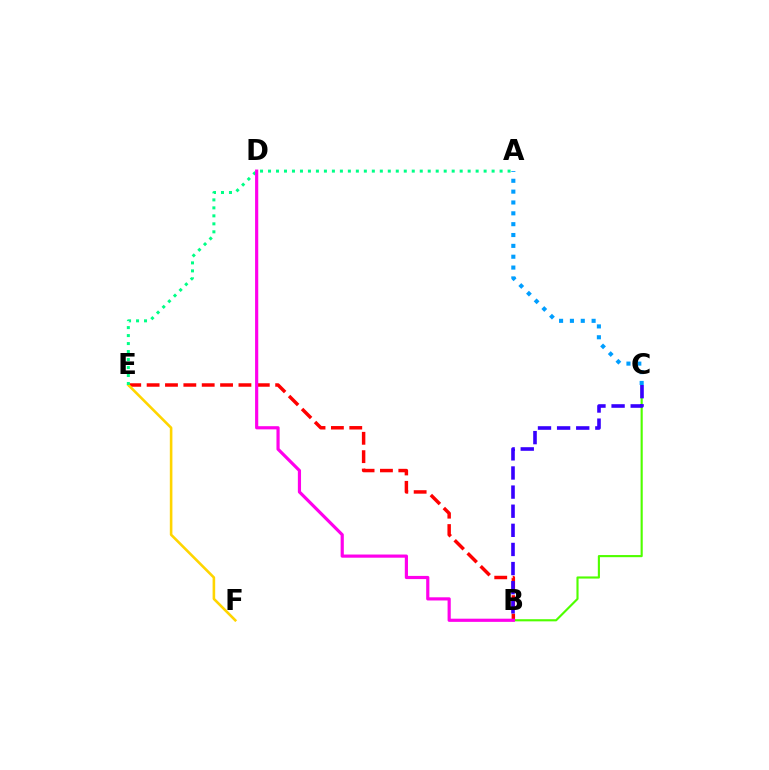{('B', 'C'): [{'color': '#4fff00', 'line_style': 'solid', 'thickness': 1.54}, {'color': '#3700ff', 'line_style': 'dashed', 'thickness': 2.6}], ('B', 'E'): [{'color': '#ff0000', 'line_style': 'dashed', 'thickness': 2.49}], ('A', 'C'): [{'color': '#009eff', 'line_style': 'dotted', 'thickness': 2.95}], ('E', 'F'): [{'color': '#ffd500', 'line_style': 'solid', 'thickness': 1.87}], ('A', 'E'): [{'color': '#00ff86', 'line_style': 'dotted', 'thickness': 2.17}], ('B', 'D'): [{'color': '#ff00ed', 'line_style': 'solid', 'thickness': 2.29}]}